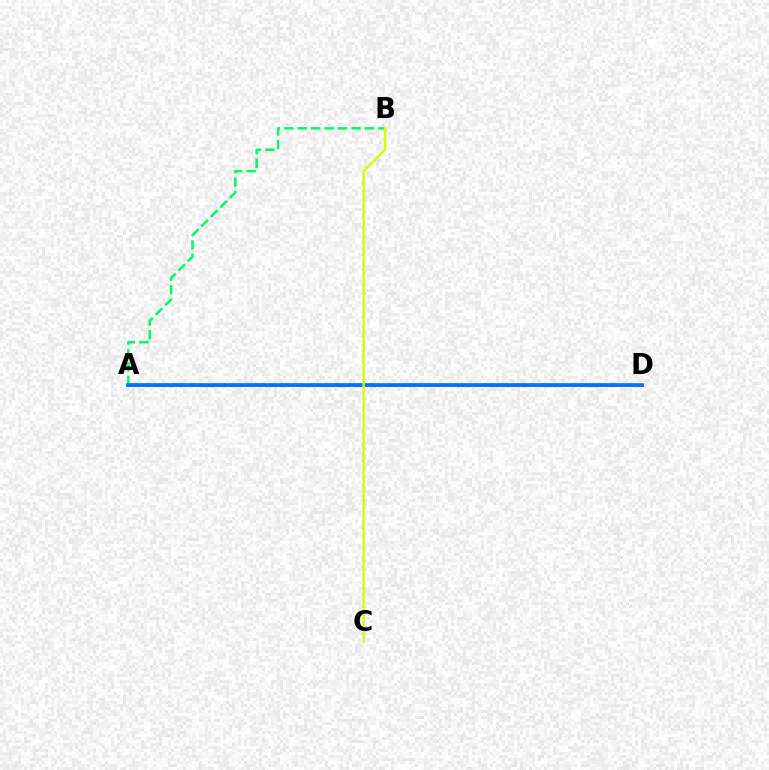{('A', 'D'): [{'color': '#ff0000', 'line_style': 'solid', 'thickness': 1.51}, {'color': '#b900ff', 'line_style': 'solid', 'thickness': 1.96}, {'color': '#0074ff', 'line_style': 'solid', 'thickness': 2.67}], ('A', 'B'): [{'color': '#00ff5c', 'line_style': 'dashed', 'thickness': 1.82}], ('B', 'C'): [{'color': '#d1ff00', 'line_style': 'solid', 'thickness': 1.71}]}